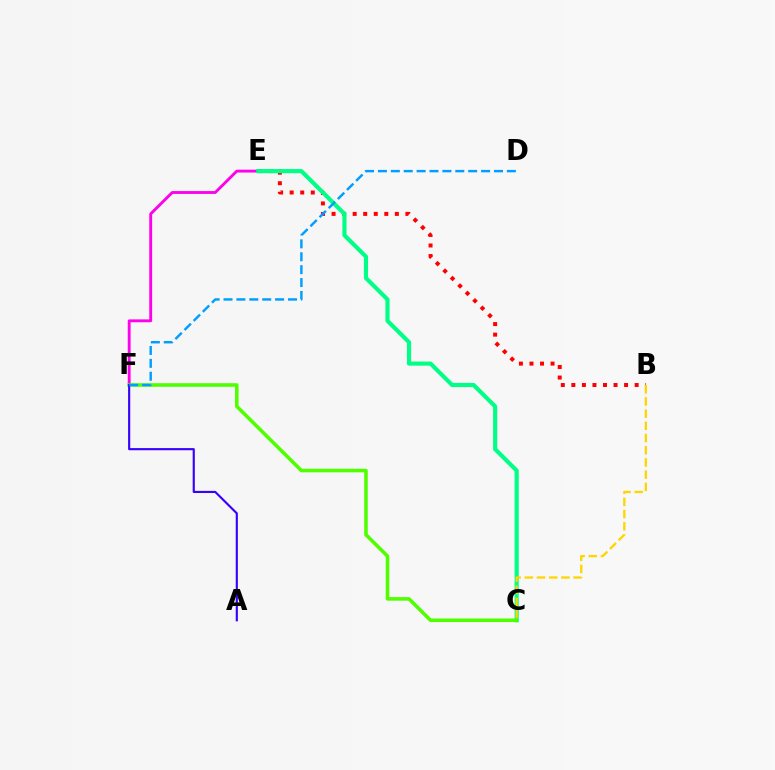{('B', 'E'): [{'color': '#ff0000', 'line_style': 'dotted', 'thickness': 2.87}], ('E', 'F'): [{'color': '#ff00ed', 'line_style': 'solid', 'thickness': 2.06}], ('C', 'E'): [{'color': '#00ff86', 'line_style': 'solid', 'thickness': 2.98}], ('B', 'C'): [{'color': '#ffd500', 'line_style': 'dashed', 'thickness': 1.66}], ('C', 'F'): [{'color': '#4fff00', 'line_style': 'solid', 'thickness': 2.56}], ('A', 'F'): [{'color': '#3700ff', 'line_style': 'solid', 'thickness': 1.54}], ('D', 'F'): [{'color': '#009eff', 'line_style': 'dashed', 'thickness': 1.75}]}